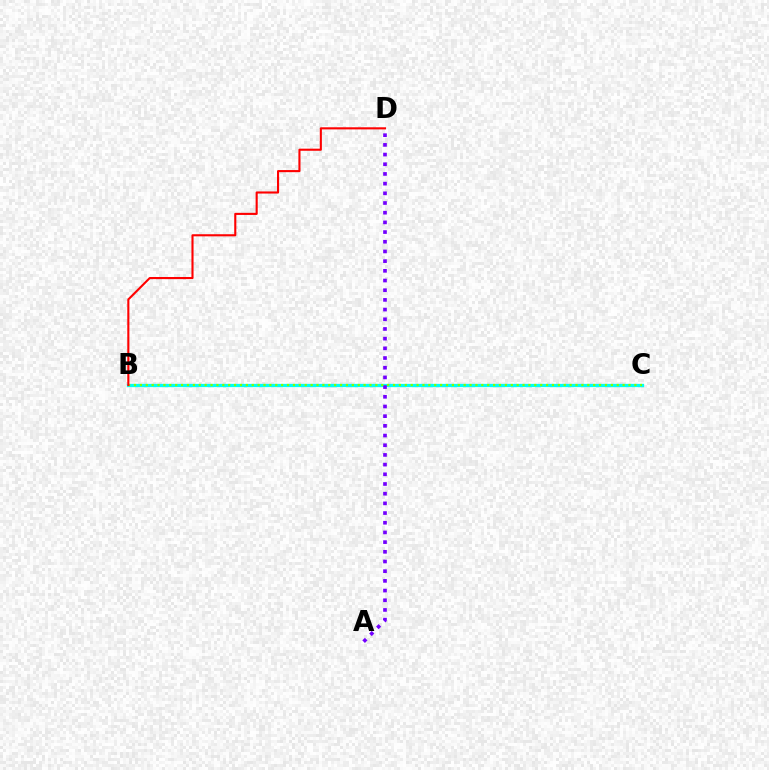{('B', 'C'): [{'color': '#00fff6', 'line_style': 'solid', 'thickness': 2.35}, {'color': '#84ff00', 'line_style': 'dotted', 'thickness': 1.6}], ('A', 'D'): [{'color': '#7200ff', 'line_style': 'dotted', 'thickness': 2.63}], ('B', 'D'): [{'color': '#ff0000', 'line_style': 'solid', 'thickness': 1.52}]}